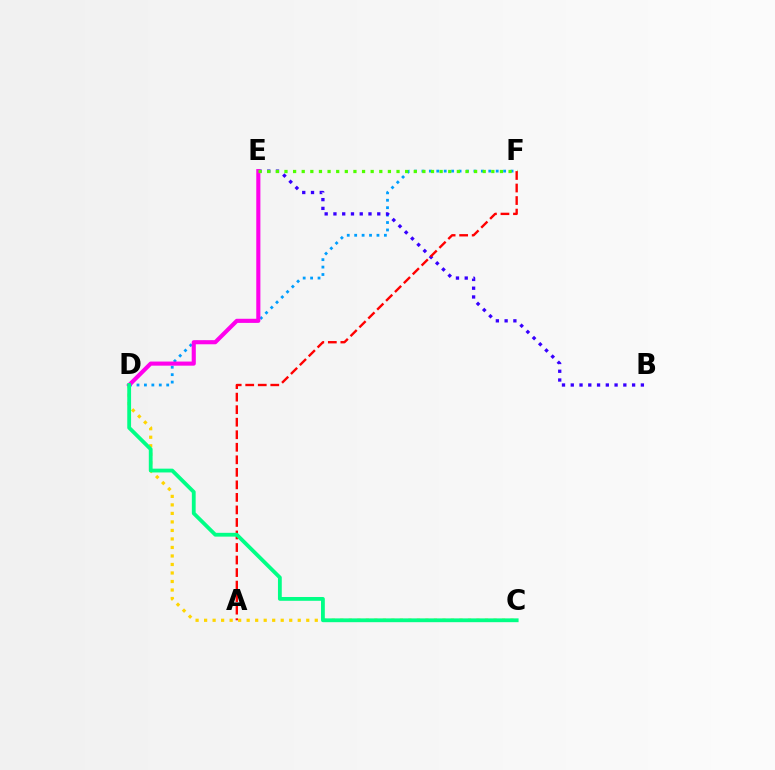{('D', 'F'): [{'color': '#009eff', 'line_style': 'dotted', 'thickness': 2.02}], ('B', 'E'): [{'color': '#3700ff', 'line_style': 'dotted', 'thickness': 2.38}], ('C', 'D'): [{'color': '#ffd500', 'line_style': 'dotted', 'thickness': 2.31}, {'color': '#00ff86', 'line_style': 'solid', 'thickness': 2.74}], ('D', 'E'): [{'color': '#ff00ed', 'line_style': 'solid', 'thickness': 2.96}], ('E', 'F'): [{'color': '#4fff00', 'line_style': 'dotted', 'thickness': 2.34}], ('A', 'F'): [{'color': '#ff0000', 'line_style': 'dashed', 'thickness': 1.7}]}